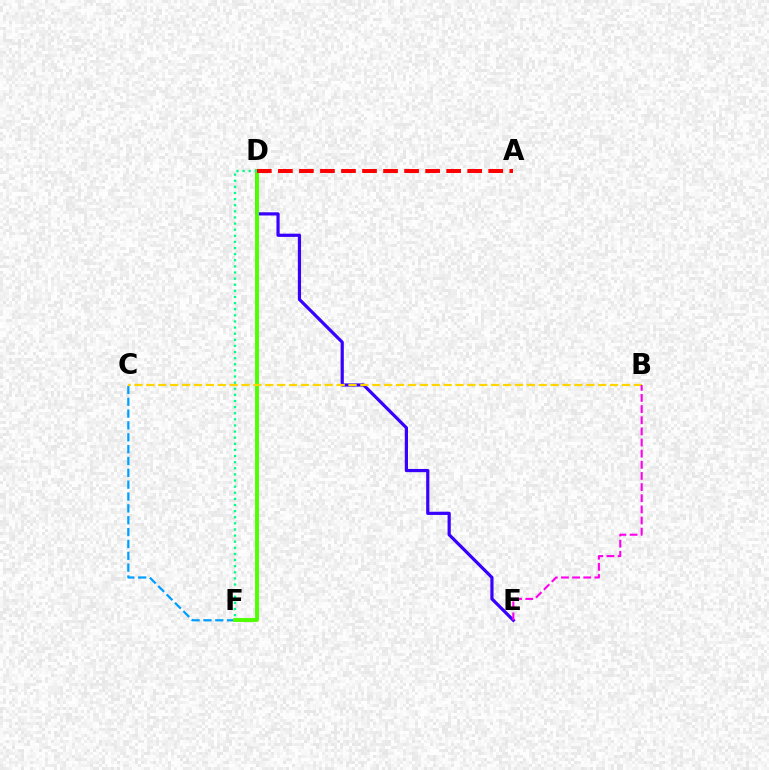{('C', 'F'): [{'color': '#009eff', 'line_style': 'dashed', 'thickness': 1.61}], ('D', 'E'): [{'color': '#3700ff', 'line_style': 'solid', 'thickness': 2.3}], ('D', 'F'): [{'color': '#4fff00', 'line_style': 'solid', 'thickness': 2.81}, {'color': '#00ff86', 'line_style': 'dotted', 'thickness': 1.66}], ('B', 'C'): [{'color': '#ffd500', 'line_style': 'dashed', 'thickness': 1.62}], ('A', 'D'): [{'color': '#ff0000', 'line_style': 'dashed', 'thickness': 2.86}], ('B', 'E'): [{'color': '#ff00ed', 'line_style': 'dashed', 'thickness': 1.51}]}